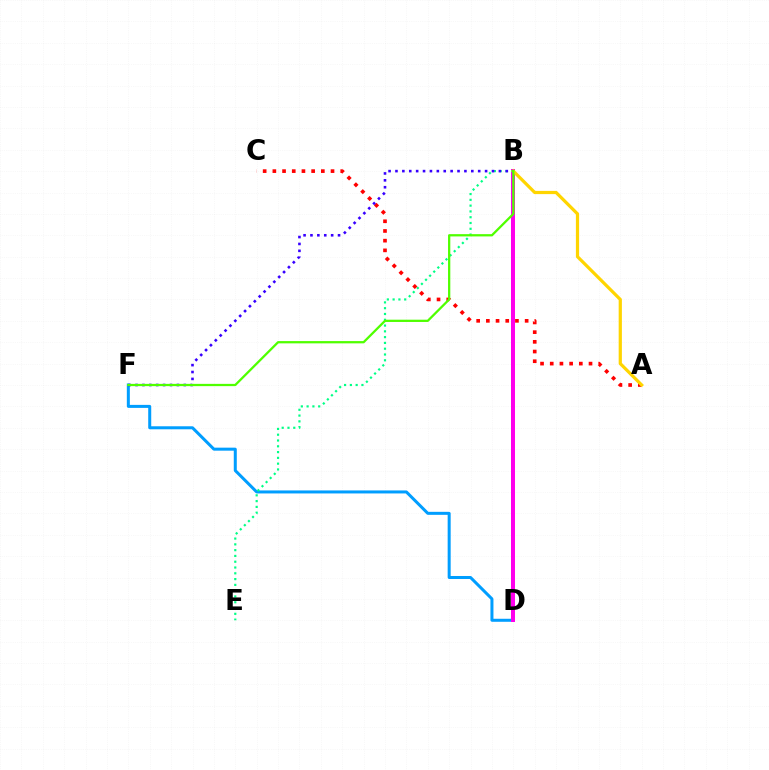{('D', 'F'): [{'color': '#009eff', 'line_style': 'solid', 'thickness': 2.17}], ('B', 'D'): [{'color': '#ff00ed', 'line_style': 'solid', 'thickness': 2.87}], ('B', 'E'): [{'color': '#00ff86', 'line_style': 'dotted', 'thickness': 1.57}], ('A', 'C'): [{'color': '#ff0000', 'line_style': 'dotted', 'thickness': 2.63}], ('A', 'B'): [{'color': '#ffd500', 'line_style': 'solid', 'thickness': 2.32}], ('B', 'F'): [{'color': '#3700ff', 'line_style': 'dotted', 'thickness': 1.87}, {'color': '#4fff00', 'line_style': 'solid', 'thickness': 1.63}]}